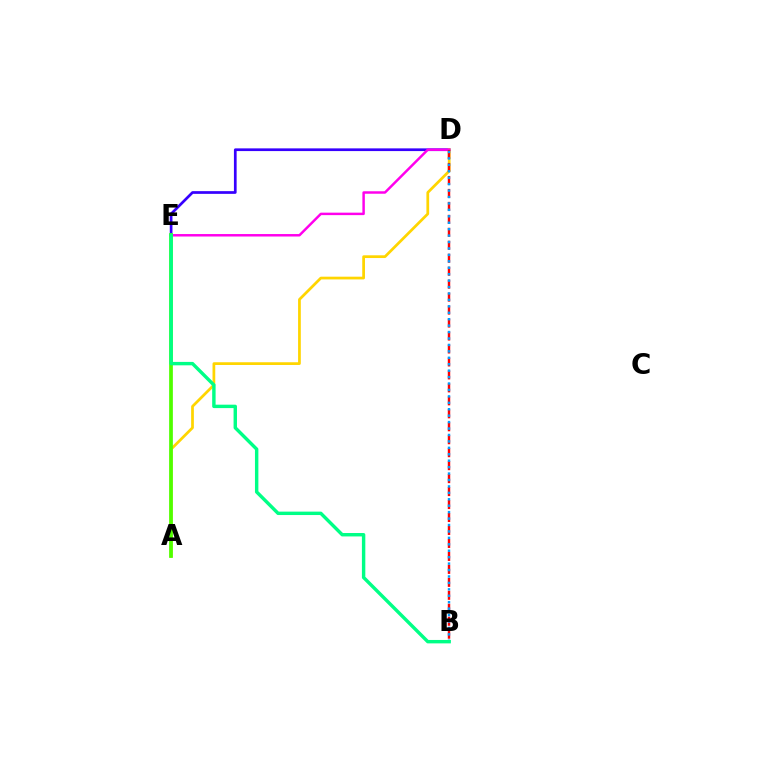{('D', 'E'): [{'color': '#3700ff', 'line_style': 'solid', 'thickness': 1.95}, {'color': '#ff00ed', 'line_style': 'solid', 'thickness': 1.78}], ('A', 'D'): [{'color': '#ffd500', 'line_style': 'solid', 'thickness': 1.97}], ('A', 'E'): [{'color': '#4fff00', 'line_style': 'solid', 'thickness': 2.69}], ('B', 'D'): [{'color': '#ff0000', 'line_style': 'dashed', 'thickness': 1.76}, {'color': '#009eff', 'line_style': 'dotted', 'thickness': 1.75}], ('B', 'E'): [{'color': '#00ff86', 'line_style': 'solid', 'thickness': 2.46}]}